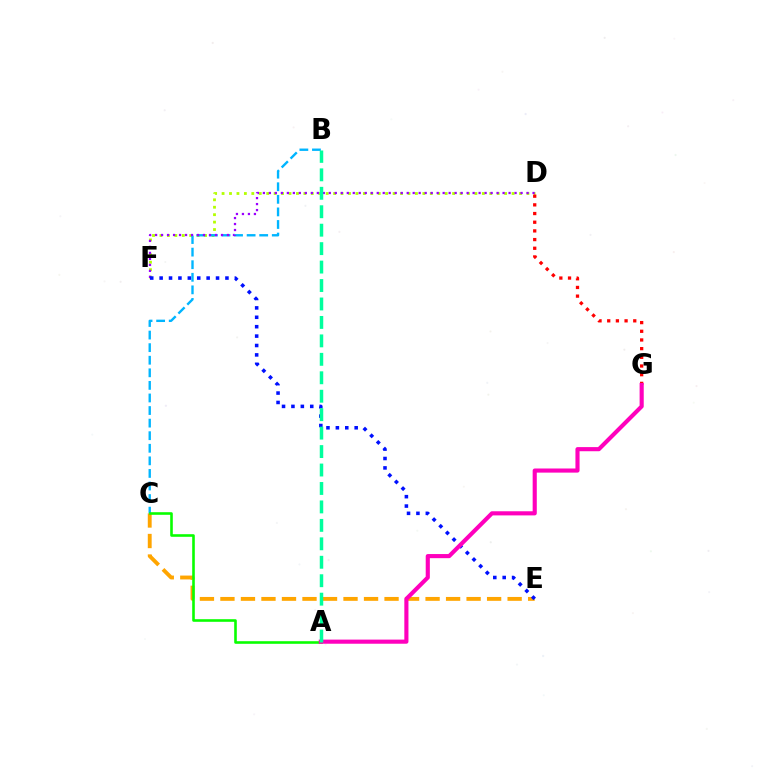{('D', 'F'): [{'color': '#b3ff00', 'line_style': 'dotted', 'thickness': 2.02}, {'color': '#9b00ff', 'line_style': 'dotted', 'thickness': 1.63}], ('C', 'E'): [{'color': '#ffa500', 'line_style': 'dashed', 'thickness': 2.79}], ('B', 'C'): [{'color': '#00b5ff', 'line_style': 'dashed', 'thickness': 1.71}], ('D', 'G'): [{'color': '#ff0000', 'line_style': 'dotted', 'thickness': 2.36}], ('A', 'C'): [{'color': '#08ff00', 'line_style': 'solid', 'thickness': 1.87}], ('E', 'F'): [{'color': '#0010ff', 'line_style': 'dotted', 'thickness': 2.55}], ('A', 'G'): [{'color': '#ff00bd', 'line_style': 'solid', 'thickness': 2.97}], ('A', 'B'): [{'color': '#00ff9d', 'line_style': 'dashed', 'thickness': 2.51}]}